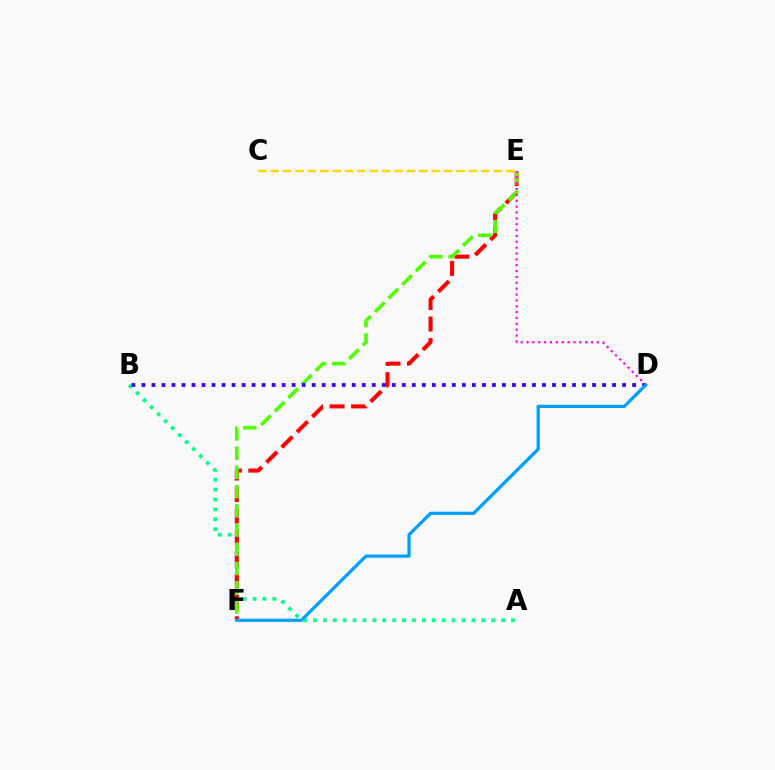{('A', 'B'): [{'color': '#00ff86', 'line_style': 'dotted', 'thickness': 2.69}], ('E', 'F'): [{'color': '#ff0000', 'line_style': 'dashed', 'thickness': 2.93}, {'color': '#4fff00', 'line_style': 'dashed', 'thickness': 2.61}], ('B', 'D'): [{'color': '#3700ff', 'line_style': 'dotted', 'thickness': 2.72}], ('D', 'E'): [{'color': '#ff00ed', 'line_style': 'dotted', 'thickness': 1.59}], ('C', 'E'): [{'color': '#ffd500', 'line_style': 'dashed', 'thickness': 1.68}], ('D', 'F'): [{'color': '#009eff', 'line_style': 'solid', 'thickness': 2.33}]}